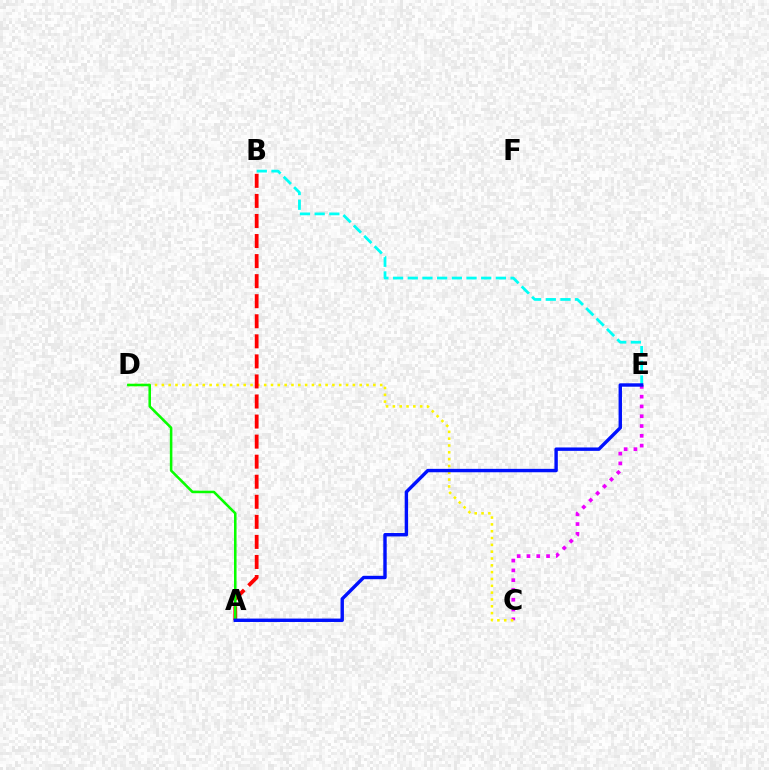{('C', 'E'): [{'color': '#ee00ff', 'line_style': 'dotted', 'thickness': 2.66}], ('C', 'D'): [{'color': '#fcf500', 'line_style': 'dotted', 'thickness': 1.85}], ('B', 'E'): [{'color': '#00fff6', 'line_style': 'dashed', 'thickness': 2.0}], ('A', 'B'): [{'color': '#ff0000', 'line_style': 'dashed', 'thickness': 2.72}], ('A', 'D'): [{'color': '#08ff00', 'line_style': 'solid', 'thickness': 1.84}], ('A', 'E'): [{'color': '#0010ff', 'line_style': 'solid', 'thickness': 2.45}]}